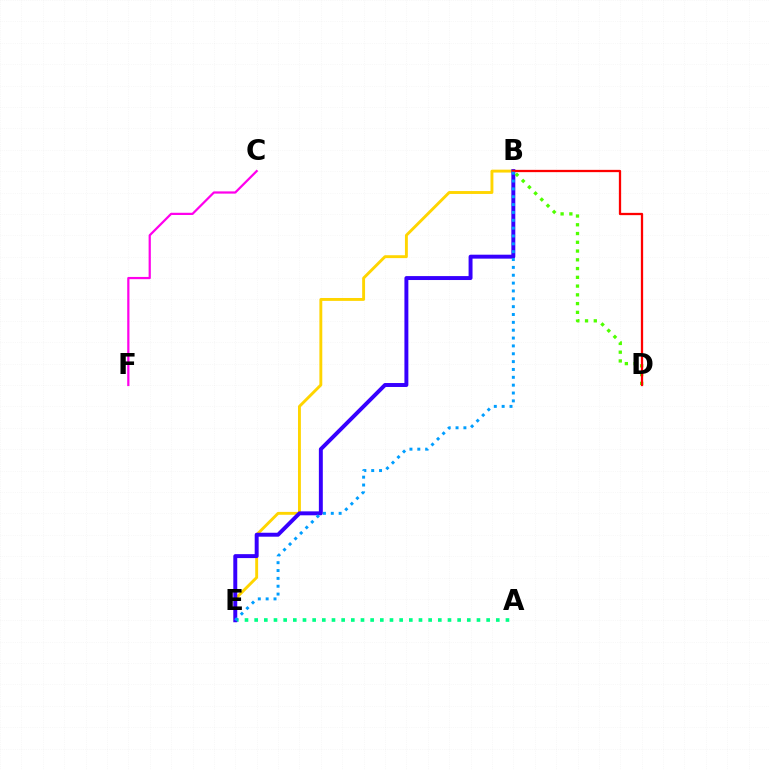{('A', 'E'): [{'color': '#00ff86', 'line_style': 'dotted', 'thickness': 2.63}], ('C', 'F'): [{'color': '#ff00ed', 'line_style': 'solid', 'thickness': 1.6}], ('B', 'E'): [{'color': '#ffd500', 'line_style': 'solid', 'thickness': 2.08}, {'color': '#3700ff', 'line_style': 'solid', 'thickness': 2.84}, {'color': '#009eff', 'line_style': 'dotted', 'thickness': 2.13}], ('B', 'D'): [{'color': '#4fff00', 'line_style': 'dotted', 'thickness': 2.38}, {'color': '#ff0000', 'line_style': 'solid', 'thickness': 1.64}]}